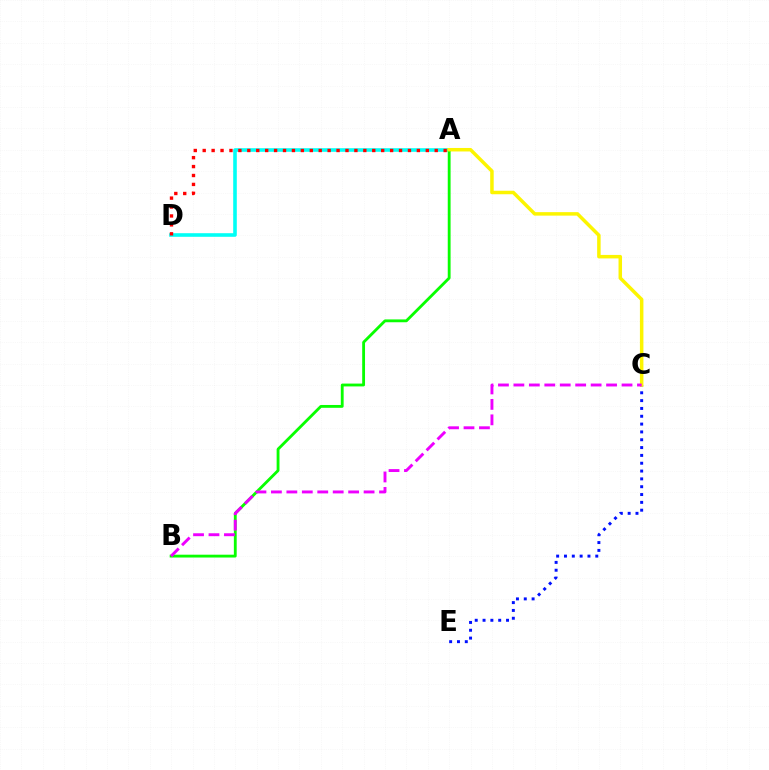{('A', 'D'): [{'color': '#00fff6', 'line_style': 'solid', 'thickness': 2.59}, {'color': '#ff0000', 'line_style': 'dotted', 'thickness': 2.42}], ('A', 'B'): [{'color': '#08ff00', 'line_style': 'solid', 'thickness': 2.04}], ('C', 'E'): [{'color': '#0010ff', 'line_style': 'dotted', 'thickness': 2.13}], ('A', 'C'): [{'color': '#fcf500', 'line_style': 'solid', 'thickness': 2.51}], ('B', 'C'): [{'color': '#ee00ff', 'line_style': 'dashed', 'thickness': 2.1}]}